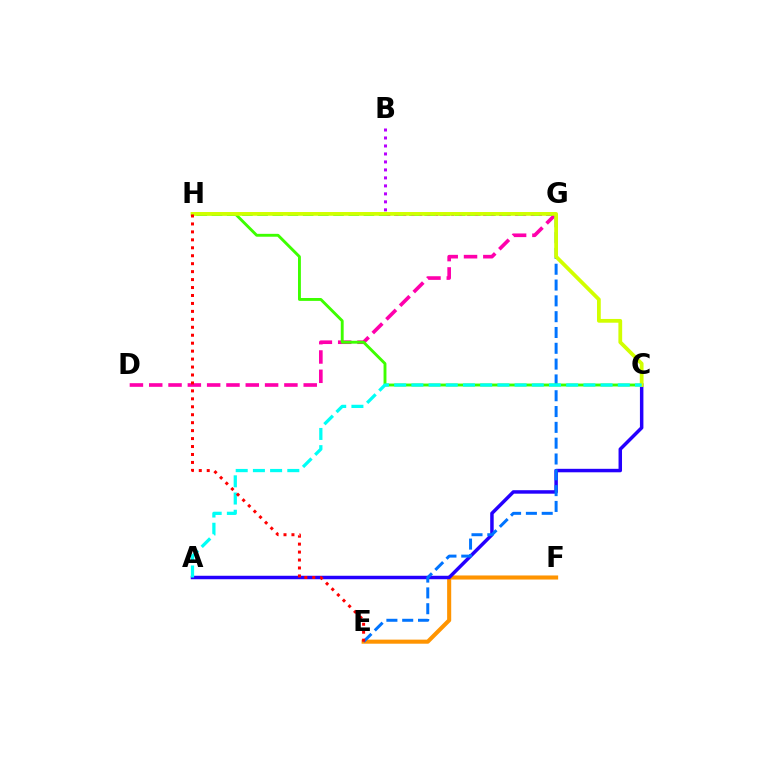{('G', 'H'): [{'color': '#00ff5c', 'line_style': 'dashed', 'thickness': 2.06}], ('D', 'G'): [{'color': '#ff00ac', 'line_style': 'dashed', 'thickness': 2.62}], ('B', 'G'): [{'color': '#b900ff', 'line_style': 'dotted', 'thickness': 2.17}], ('E', 'F'): [{'color': '#ff9400', 'line_style': 'solid', 'thickness': 2.93}], ('A', 'C'): [{'color': '#2500ff', 'line_style': 'solid', 'thickness': 2.5}, {'color': '#00fff6', 'line_style': 'dashed', 'thickness': 2.34}], ('E', 'G'): [{'color': '#0074ff', 'line_style': 'dashed', 'thickness': 2.15}], ('C', 'H'): [{'color': '#3dff00', 'line_style': 'solid', 'thickness': 2.08}, {'color': '#d1ff00', 'line_style': 'solid', 'thickness': 2.71}], ('E', 'H'): [{'color': '#ff0000', 'line_style': 'dotted', 'thickness': 2.16}]}